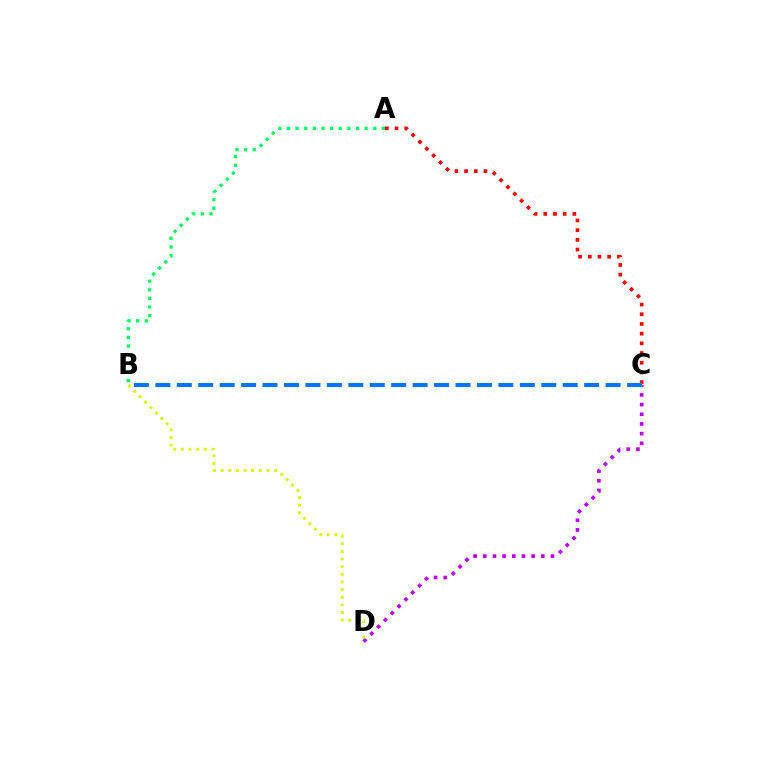{('C', 'D'): [{'color': '#b900ff', 'line_style': 'dotted', 'thickness': 2.63}], ('B', 'D'): [{'color': '#d1ff00', 'line_style': 'dotted', 'thickness': 2.08}], ('A', 'B'): [{'color': '#00ff5c', 'line_style': 'dotted', 'thickness': 2.34}], ('A', 'C'): [{'color': '#ff0000', 'line_style': 'dotted', 'thickness': 2.63}], ('B', 'C'): [{'color': '#0074ff', 'line_style': 'dashed', 'thickness': 2.91}]}